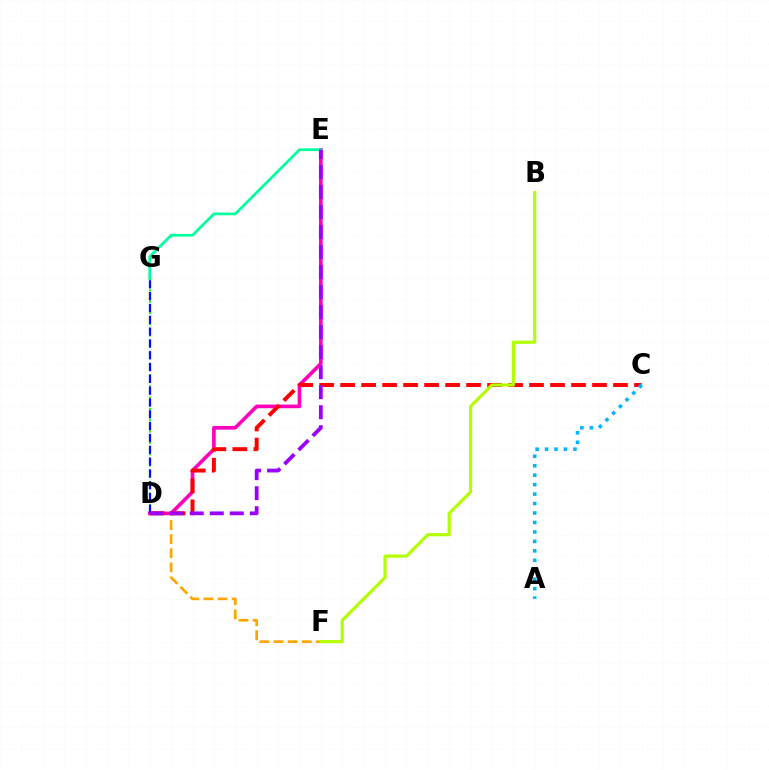{('D', 'F'): [{'color': '#ffa500', 'line_style': 'dashed', 'thickness': 1.92}], ('D', 'E'): [{'color': '#ff00bd', 'line_style': 'solid', 'thickness': 2.62}, {'color': '#9b00ff', 'line_style': 'dashed', 'thickness': 2.72}], ('C', 'D'): [{'color': '#ff0000', 'line_style': 'dashed', 'thickness': 2.85}], ('D', 'G'): [{'color': '#08ff00', 'line_style': 'dotted', 'thickness': 1.53}, {'color': '#0010ff', 'line_style': 'dashed', 'thickness': 1.61}], ('B', 'F'): [{'color': '#b3ff00', 'line_style': 'solid', 'thickness': 2.28}], ('E', 'G'): [{'color': '#00ff9d', 'line_style': 'solid', 'thickness': 1.97}], ('A', 'C'): [{'color': '#00b5ff', 'line_style': 'dotted', 'thickness': 2.57}]}